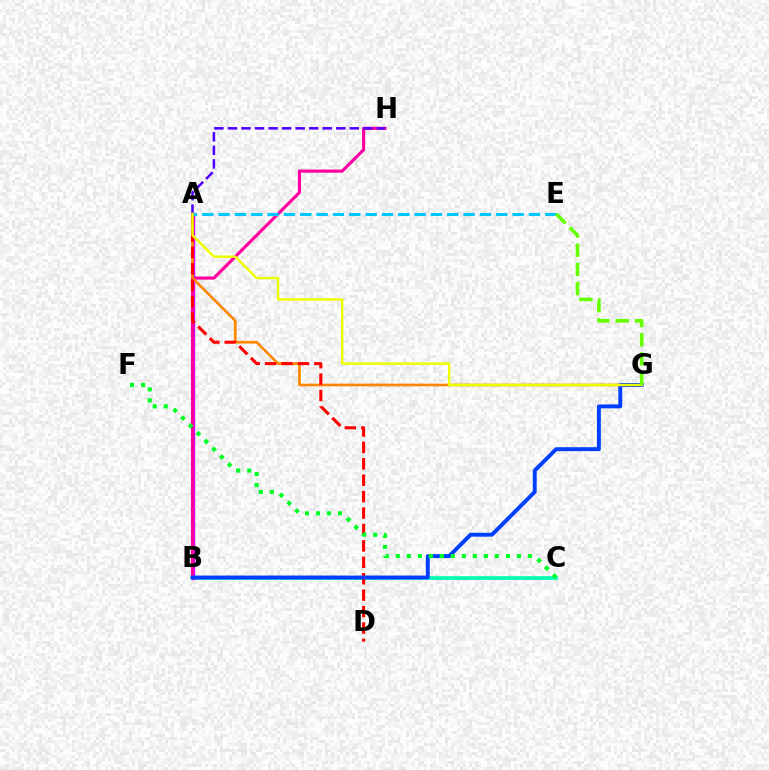{('B', 'C'): [{'color': '#00ffaf', 'line_style': 'solid', 'thickness': 2.62}], ('A', 'B'): [{'color': '#d600ff', 'line_style': 'solid', 'thickness': 2.44}], ('B', 'H'): [{'color': '#ff00a0', 'line_style': 'solid', 'thickness': 2.26}], ('A', 'G'): [{'color': '#ff8800', 'line_style': 'solid', 'thickness': 1.94}, {'color': '#eeff00', 'line_style': 'solid', 'thickness': 1.77}], ('A', 'D'): [{'color': '#ff0000', 'line_style': 'dashed', 'thickness': 2.23}], ('A', 'H'): [{'color': '#4f00ff', 'line_style': 'dashed', 'thickness': 1.84}], ('B', 'G'): [{'color': '#003fff', 'line_style': 'solid', 'thickness': 2.82}], ('C', 'F'): [{'color': '#00ff27', 'line_style': 'dotted', 'thickness': 2.99}], ('A', 'E'): [{'color': '#00c7ff', 'line_style': 'dashed', 'thickness': 2.22}], ('E', 'G'): [{'color': '#66ff00', 'line_style': 'dashed', 'thickness': 2.61}]}